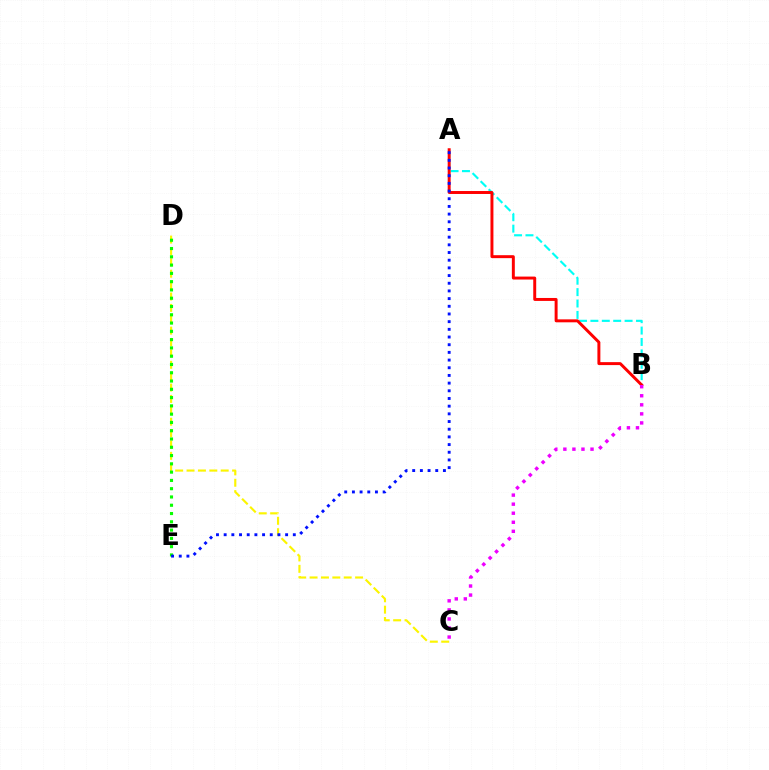{('A', 'B'): [{'color': '#00fff6', 'line_style': 'dashed', 'thickness': 1.55}, {'color': '#ff0000', 'line_style': 'solid', 'thickness': 2.13}], ('C', 'D'): [{'color': '#fcf500', 'line_style': 'dashed', 'thickness': 1.55}], ('D', 'E'): [{'color': '#08ff00', 'line_style': 'dotted', 'thickness': 2.25}], ('A', 'E'): [{'color': '#0010ff', 'line_style': 'dotted', 'thickness': 2.09}], ('B', 'C'): [{'color': '#ee00ff', 'line_style': 'dotted', 'thickness': 2.46}]}